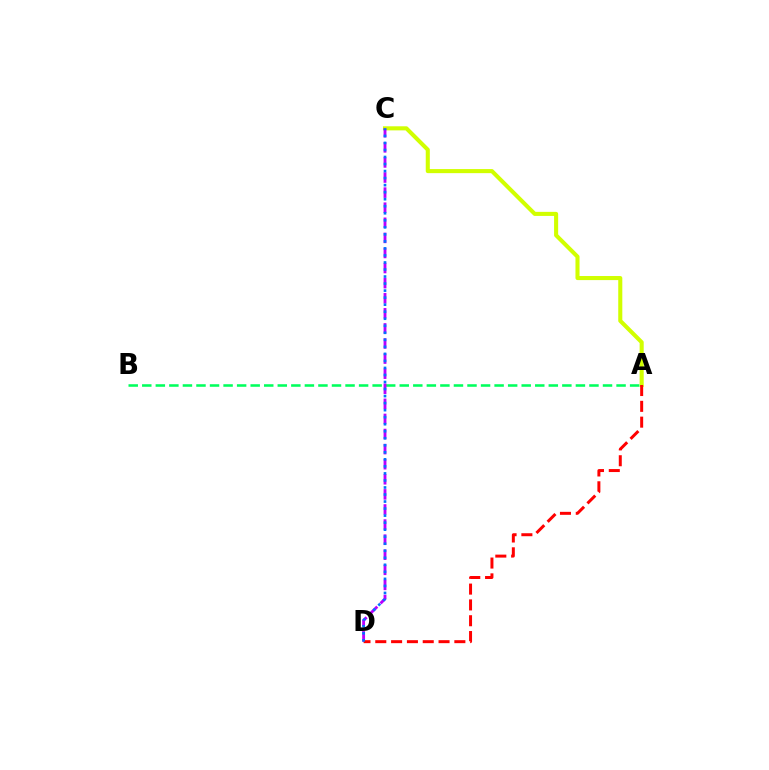{('A', 'C'): [{'color': '#d1ff00', 'line_style': 'solid', 'thickness': 2.93}], ('A', 'B'): [{'color': '#00ff5c', 'line_style': 'dashed', 'thickness': 1.84}], ('C', 'D'): [{'color': '#b900ff', 'line_style': 'dashed', 'thickness': 2.05}, {'color': '#0074ff', 'line_style': 'dotted', 'thickness': 1.91}], ('A', 'D'): [{'color': '#ff0000', 'line_style': 'dashed', 'thickness': 2.15}]}